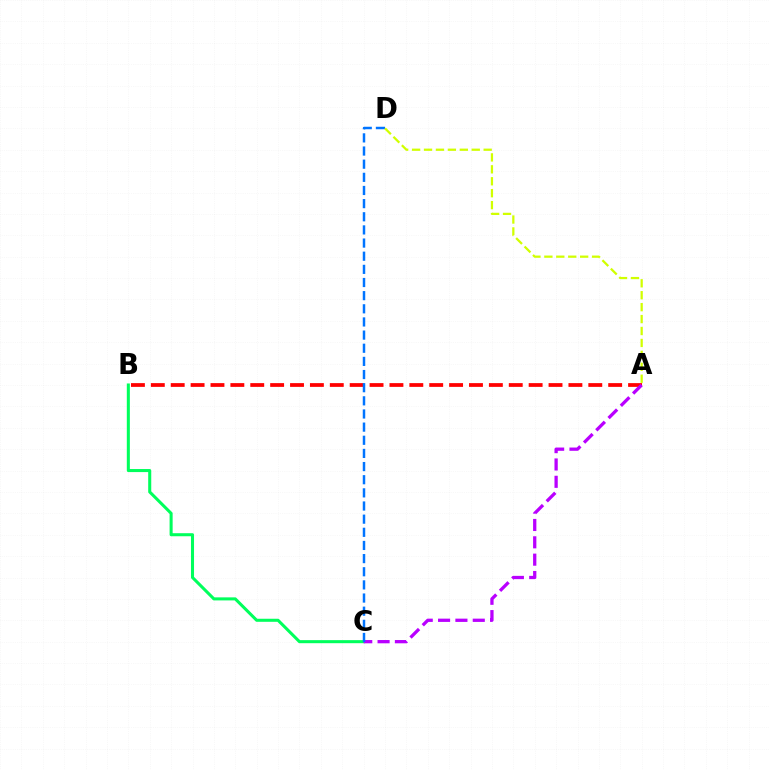{('A', 'B'): [{'color': '#ff0000', 'line_style': 'dashed', 'thickness': 2.7}], ('B', 'C'): [{'color': '#00ff5c', 'line_style': 'solid', 'thickness': 2.2}], ('A', 'C'): [{'color': '#b900ff', 'line_style': 'dashed', 'thickness': 2.36}], ('C', 'D'): [{'color': '#0074ff', 'line_style': 'dashed', 'thickness': 1.79}], ('A', 'D'): [{'color': '#d1ff00', 'line_style': 'dashed', 'thickness': 1.62}]}